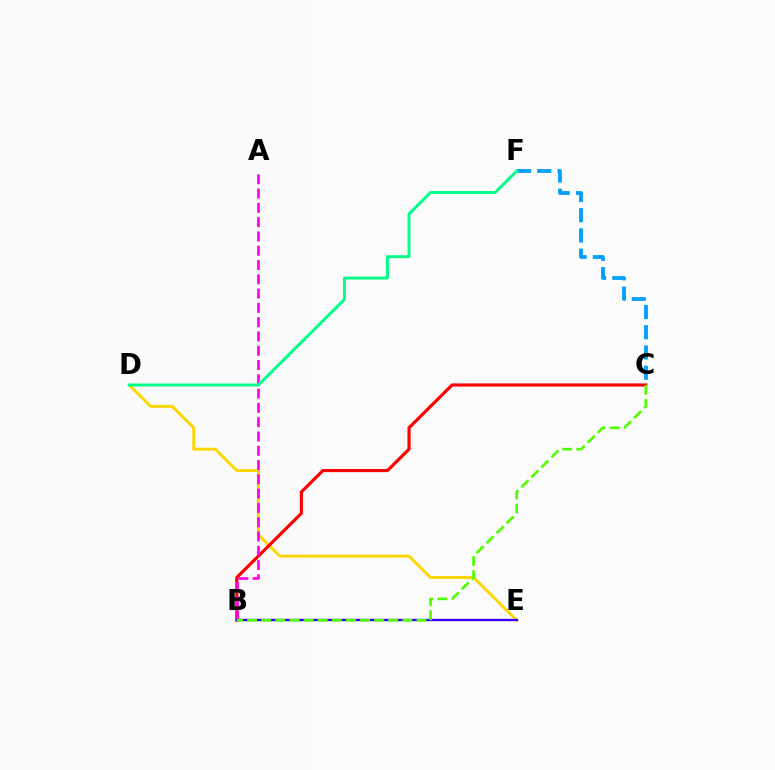{('D', 'E'): [{'color': '#ffd500', 'line_style': 'solid', 'thickness': 2.07}], ('B', 'C'): [{'color': '#ff0000', 'line_style': 'solid', 'thickness': 2.26}, {'color': '#4fff00', 'line_style': 'dashed', 'thickness': 1.92}], ('A', 'B'): [{'color': '#ff00ed', 'line_style': 'dashed', 'thickness': 1.94}], ('C', 'F'): [{'color': '#009eff', 'line_style': 'dashed', 'thickness': 2.75}], ('B', 'E'): [{'color': '#3700ff', 'line_style': 'solid', 'thickness': 1.69}], ('D', 'F'): [{'color': '#00ff86', 'line_style': 'solid', 'thickness': 2.11}]}